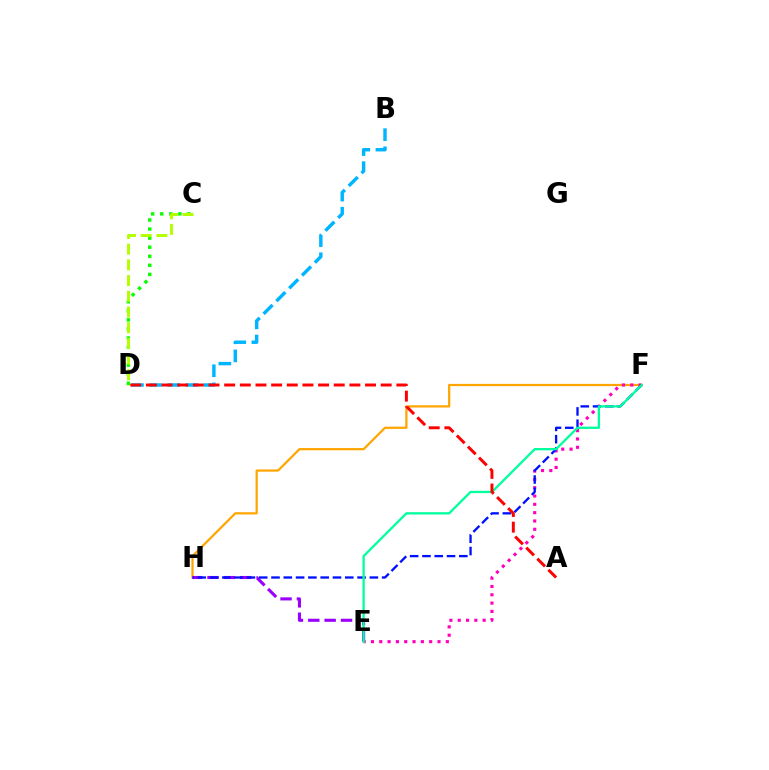{('F', 'H'): [{'color': '#ffa500', 'line_style': 'solid', 'thickness': 1.61}, {'color': '#0010ff', 'line_style': 'dashed', 'thickness': 1.67}], ('C', 'D'): [{'color': '#08ff00', 'line_style': 'dotted', 'thickness': 2.46}, {'color': '#b3ff00', 'line_style': 'dashed', 'thickness': 2.13}], ('E', 'H'): [{'color': '#9b00ff', 'line_style': 'dashed', 'thickness': 2.22}], ('B', 'D'): [{'color': '#00b5ff', 'line_style': 'dashed', 'thickness': 2.46}], ('E', 'F'): [{'color': '#ff00bd', 'line_style': 'dotted', 'thickness': 2.26}, {'color': '#00ff9d', 'line_style': 'solid', 'thickness': 1.66}], ('A', 'D'): [{'color': '#ff0000', 'line_style': 'dashed', 'thickness': 2.13}]}